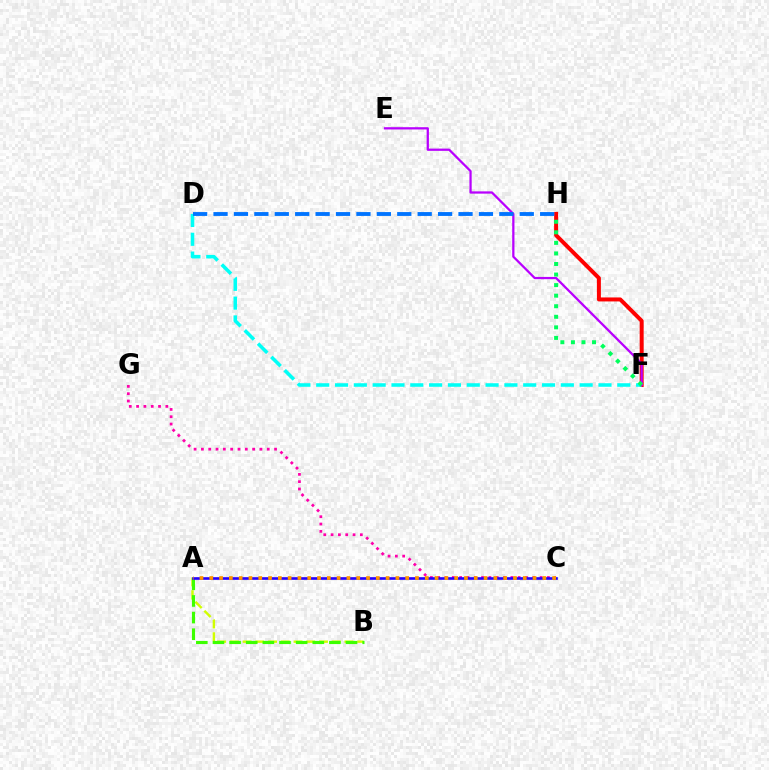{('A', 'B'): [{'color': '#d1ff00', 'line_style': 'dashed', 'thickness': 1.73}, {'color': '#3dff00', 'line_style': 'dashed', 'thickness': 2.26}], ('F', 'H'): [{'color': '#ff0000', 'line_style': 'solid', 'thickness': 2.87}, {'color': '#00ff5c', 'line_style': 'dotted', 'thickness': 2.87}], ('C', 'G'): [{'color': '#ff00ac', 'line_style': 'dotted', 'thickness': 1.99}], ('D', 'F'): [{'color': '#00fff6', 'line_style': 'dashed', 'thickness': 2.56}], ('E', 'F'): [{'color': '#b900ff', 'line_style': 'solid', 'thickness': 1.63}], ('A', 'C'): [{'color': '#2500ff', 'line_style': 'solid', 'thickness': 1.9}, {'color': '#ff9400', 'line_style': 'dotted', 'thickness': 2.66}], ('D', 'H'): [{'color': '#0074ff', 'line_style': 'dashed', 'thickness': 2.77}]}